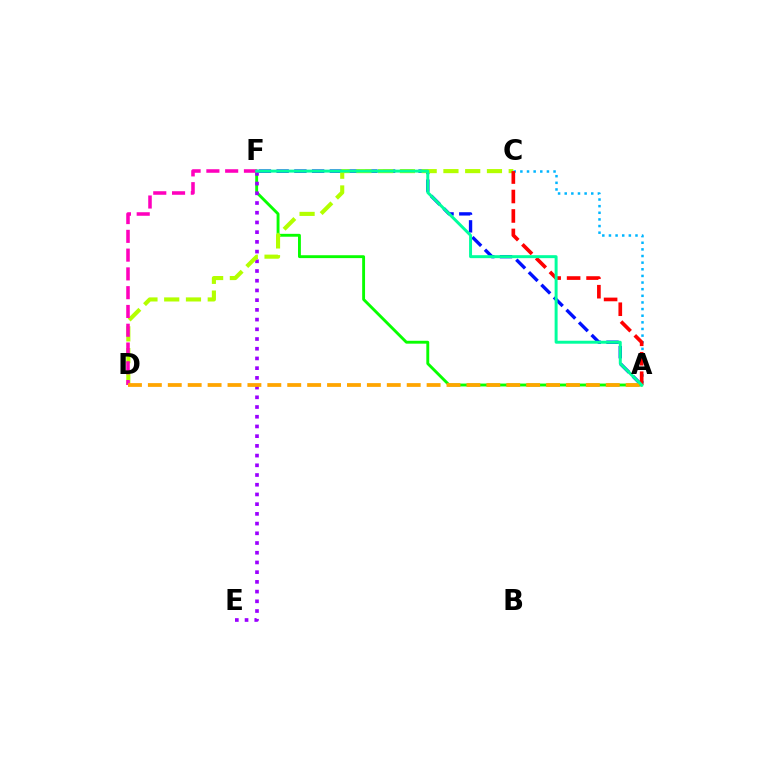{('A', 'F'): [{'color': '#0010ff', 'line_style': 'dashed', 'thickness': 2.41}, {'color': '#08ff00', 'line_style': 'solid', 'thickness': 2.07}, {'color': '#00ff9d', 'line_style': 'solid', 'thickness': 2.13}], ('E', 'F'): [{'color': '#9b00ff', 'line_style': 'dotted', 'thickness': 2.64}], ('C', 'D'): [{'color': '#b3ff00', 'line_style': 'dashed', 'thickness': 2.96}], ('A', 'C'): [{'color': '#00b5ff', 'line_style': 'dotted', 'thickness': 1.8}, {'color': '#ff0000', 'line_style': 'dashed', 'thickness': 2.64}], ('D', 'F'): [{'color': '#ff00bd', 'line_style': 'dashed', 'thickness': 2.55}], ('A', 'D'): [{'color': '#ffa500', 'line_style': 'dashed', 'thickness': 2.7}]}